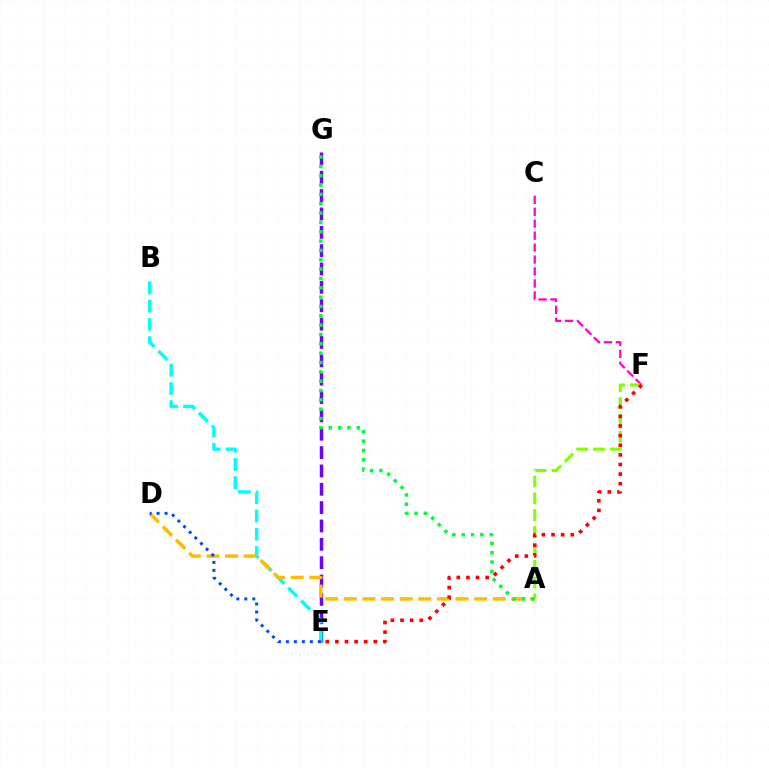{('C', 'F'): [{'color': '#ff00cf', 'line_style': 'dashed', 'thickness': 1.62}], ('E', 'G'): [{'color': '#7200ff', 'line_style': 'dashed', 'thickness': 2.49}], ('B', 'E'): [{'color': '#00fff6', 'line_style': 'dashed', 'thickness': 2.48}], ('A', 'D'): [{'color': '#ffbd00', 'line_style': 'dashed', 'thickness': 2.53}], ('A', 'F'): [{'color': '#84ff00', 'line_style': 'dashed', 'thickness': 2.29}], ('E', 'F'): [{'color': '#ff0000', 'line_style': 'dotted', 'thickness': 2.61}], ('D', 'E'): [{'color': '#004bff', 'line_style': 'dotted', 'thickness': 2.17}], ('A', 'G'): [{'color': '#00ff39', 'line_style': 'dotted', 'thickness': 2.54}]}